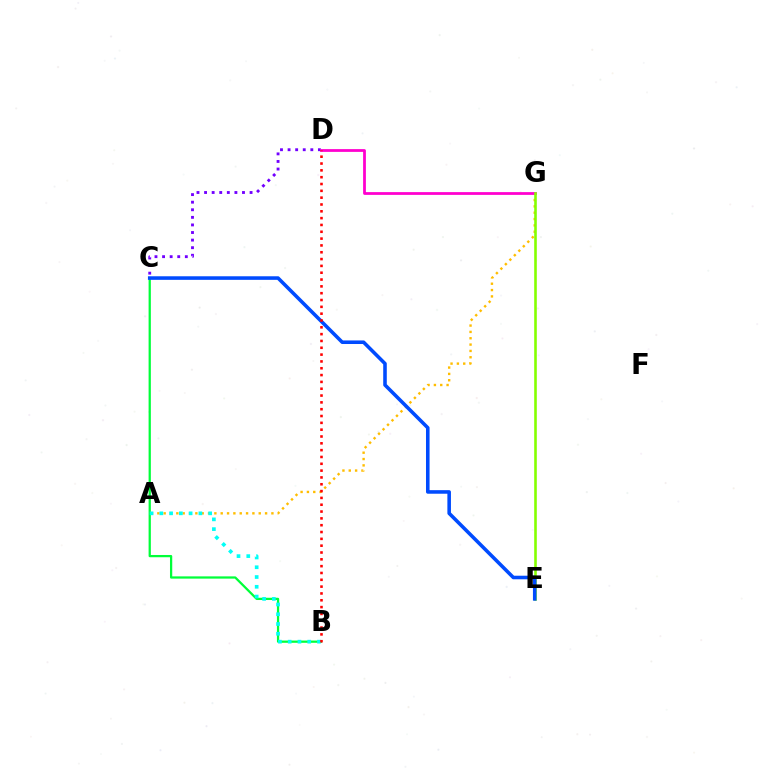{('C', 'D'): [{'color': '#7200ff', 'line_style': 'dotted', 'thickness': 2.06}], ('A', 'G'): [{'color': '#ffbd00', 'line_style': 'dotted', 'thickness': 1.72}], ('B', 'C'): [{'color': '#00ff39', 'line_style': 'solid', 'thickness': 1.62}], ('A', 'B'): [{'color': '#00fff6', 'line_style': 'dotted', 'thickness': 2.65}], ('D', 'G'): [{'color': '#ff00cf', 'line_style': 'solid', 'thickness': 2.0}], ('E', 'G'): [{'color': '#84ff00', 'line_style': 'solid', 'thickness': 1.87}], ('C', 'E'): [{'color': '#004bff', 'line_style': 'solid', 'thickness': 2.57}], ('B', 'D'): [{'color': '#ff0000', 'line_style': 'dotted', 'thickness': 1.85}]}